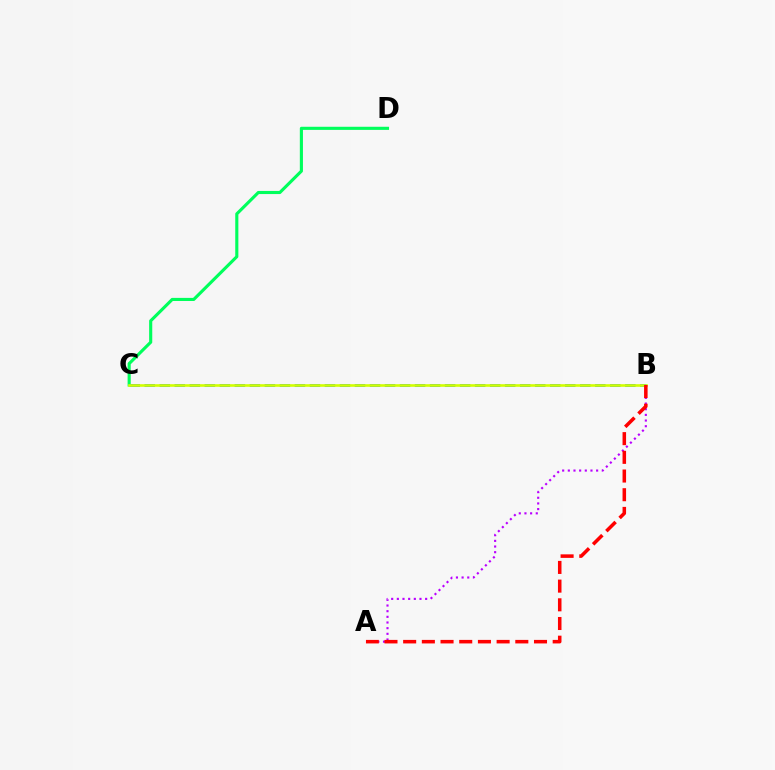{('B', 'C'): [{'color': '#0074ff', 'line_style': 'dashed', 'thickness': 2.04}, {'color': '#d1ff00', 'line_style': 'solid', 'thickness': 1.88}], ('C', 'D'): [{'color': '#00ff5c', 'line_style': 'solid', 'thickness': 2.24}], ('A', 'B'): [{'color': '#b900ff', 'line_style': 'dotted', 'thickness': 1.54}, {'color': '#ff0000', 'line_style': 'dashed', 'thickness': 2.54}]}